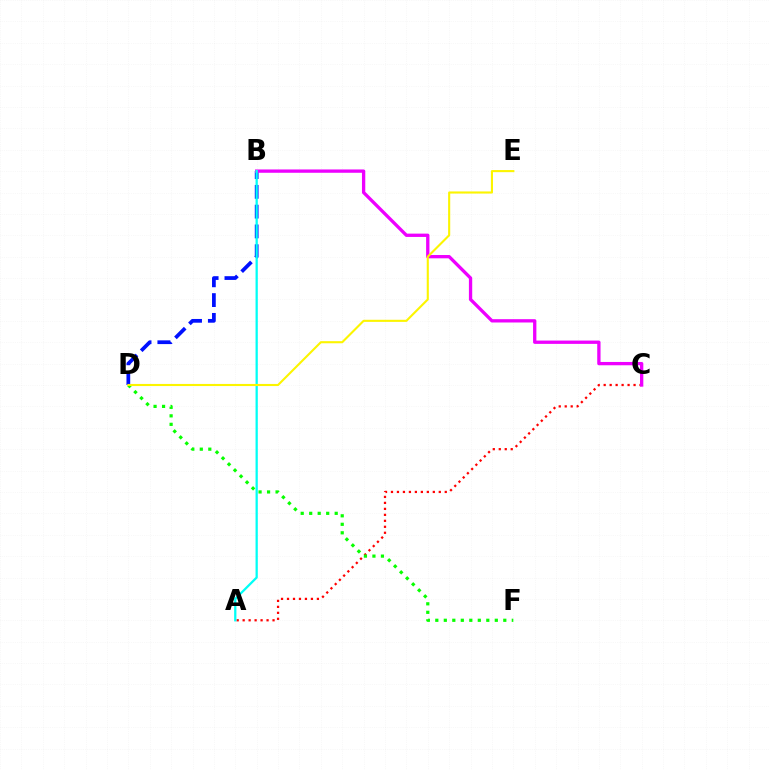{('B', 'D'): [{'color': '#0010ff', 'line_style': 'dashed', 'thickness': 2.69}], ('A', 'C'): [{'color': '#ff0000', 'line_style': 'dotted', 'thickness': 1.62}], ('B', 'C'): [{'color': '#ee00ff', 'line_style': 'solid', 'thickness': 2.38}], ('A', 'B'): [{'color': '#00fff6', 'line_style': 'solid', 'thickness': 1.63}], ('D', 'F'): [{'color': '#08ff00', 'line_style': 'dotted', 'thickness': 2.31}], ('D', 'E'): [{'color': '#fcf500', 'line_style': 'solid', 'thickness': 1.52}]}